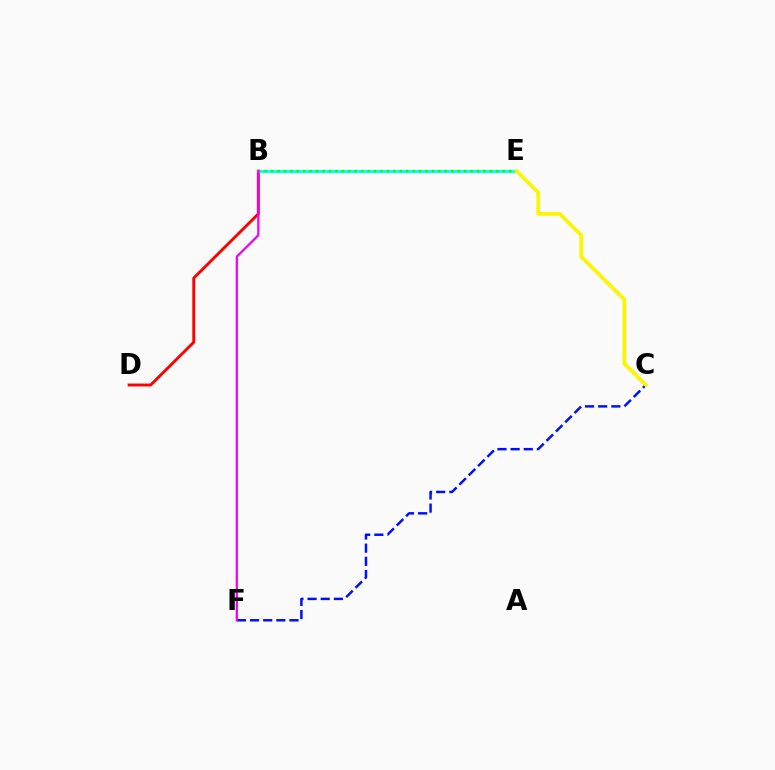{('C', 'F'): [{'color': '#0010ff', 'line_style': 'dashed', 'thickness': 1.79}], ('B', 'D'): [{'color': '#ff0000', 'line_style': 'solid', 'thickness': 2.1}], ('B', 'E'): [{'color': '#00fff6', 'line_style': 'solid', 'thickness': 2.09}, {'color': '#08ff00', 'line_style': 'dotted', 'thickness': 1.75}], ('B', 'F'): [{'color': '#ee00ff', 'line_style': 'solid', 'thickness': 1.62}], ('C', 'E'): [{'color': '#fcf500', 'line_style': 'solid', 'thickness': 2.66}]}